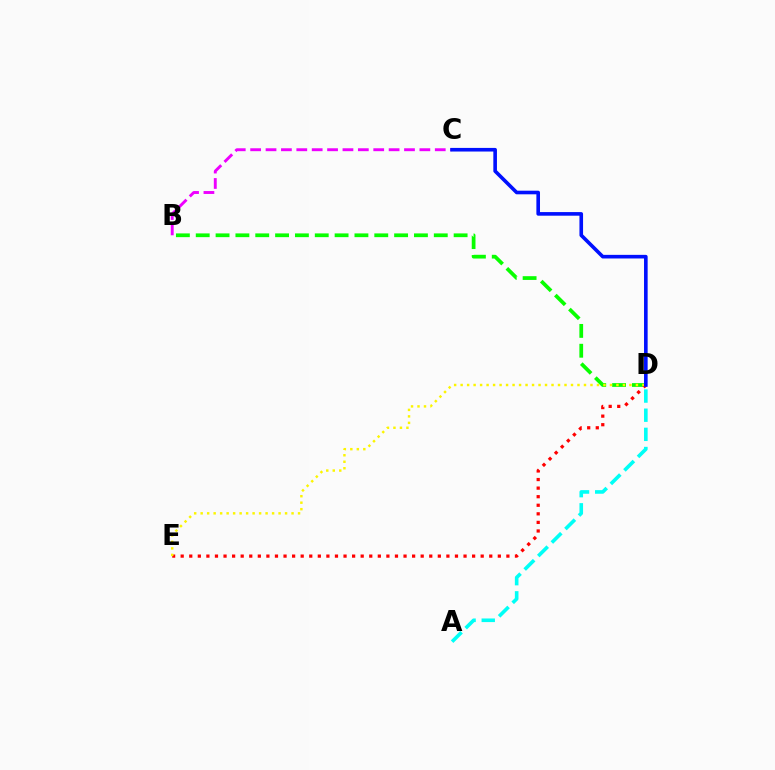{('B', 'D'): [{'color': '#08ff00', 'line_style': 'dashed', 'thickness': 2.7}], ('A', 'D'): [{'color': '#00fff6', 'line_style': 'dashed', 'thickness': 2.6}], ('D', 'E'): [{'color': '#ff0000', 'line_style': 'dotted', 'thickness': 2.33}, {'color': '#fcf500', 'line_style': 'dotted', 'thickness': 1.76}], ('B', 'C'): [{'color': '#ee00ff', 'line_style': 'dashed', 'thickness': 2.09}], ('C', 'D'): [{'color': '#0010ff', 'line_style': 'solid', 'thickness': 2.6}]}